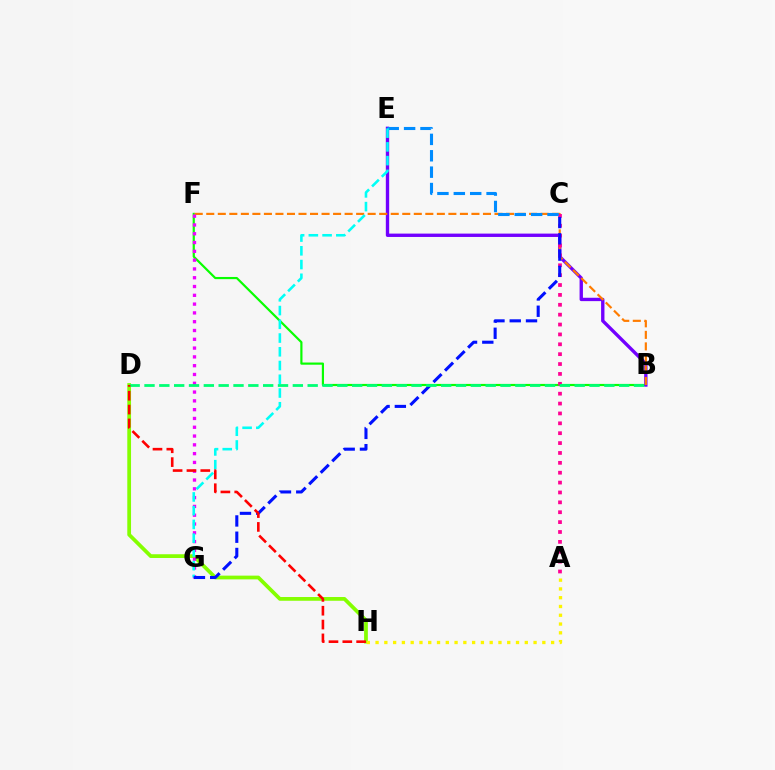{('B', 'F'): [{'color': '#08ff00', 'line_style': 'solid', 'thickness': 1.57}, {'color': '#ff7c00', 'line_style': 'dashed', 'thickness': 1.57}], ('D', 'H'): [{'color': '#84ff00', 'line_style': 'solid', 'thickness': 2.69}, {'color': '#ff0000', 'line_style': 'dashed', 'thickness': 1.88}], ('B', 'E'): [{'color': '#7200ff', 'line_style': 'solid', 'thickness': 2.42}], ('A', 'C'): [{'color': '#ff0094', 'line_style': 'dotted', 'thickness': 2.68}], ('A', 'H'): [{'color': '#fcf500', 'line_style': 'dotted', 'thickness': 2.38}], ('F', 'G'): [{'color': '#ee00ff', 'line_style': 'dotted', 'thickness': 2.39}], ('C', 'E'): [{'color': '#008cff', 'line_style': 'dashed', 'thickness': 2.23}], ('E', 'G'): [{'color': '#00fff6', 'line_style': 'dashed', 'thickness': 1.87}], ('C', 'G'): [{'color': '#0010ff', 'line_style': 'dashed', 'thickness': 2.21}], ('B', 'D'): [{'color': '#00ff74', 'line_style': 'dashed', 'thickness': 2.02}]}